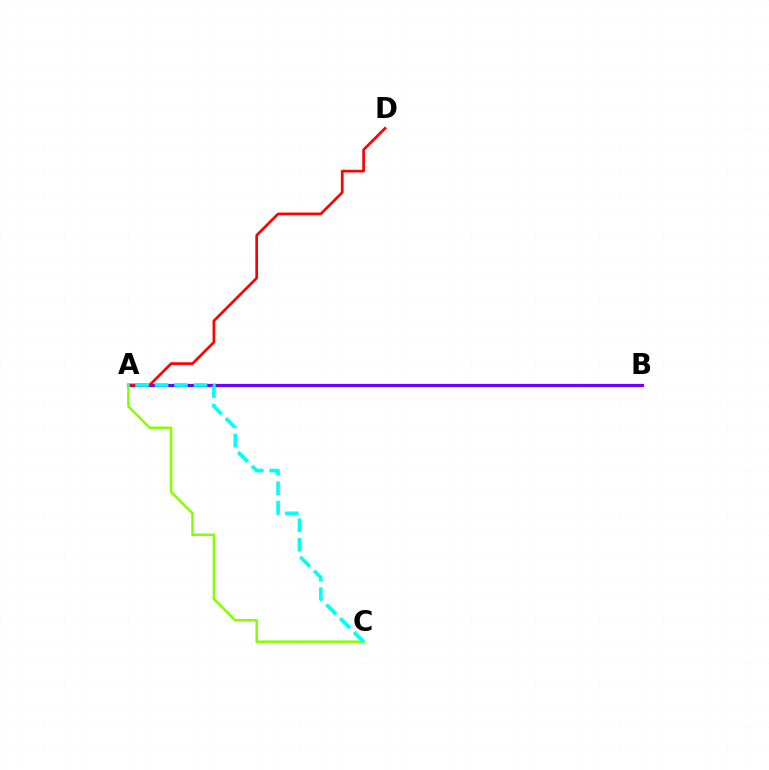{('A', 'B'): [{'color': '#7200ff', 'line_style': 'solid', 'thickness': 2.3}], ('A', 'D'): [{'color': '#ff0000', 'line_style': 'solid', 'thickness': 1.93}], ('A', 'C'): [{'color': '#84ff00', 'line_style': 'solid', 'thickness': 1.78}, {'color': '#00fff6', 'line_style': 'dashed', 'thickness': 2.64}]}